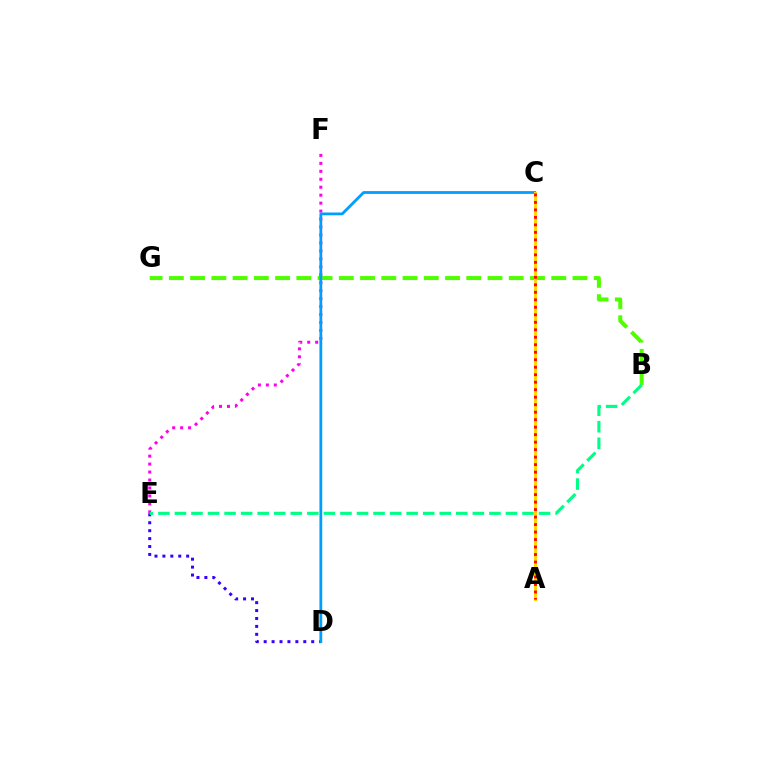{('E', 'F'): [{'color': '#ff00ed', 'line_style': 'dotted', 'thickness': 2.16}], ('B', 'G'): [{'color': '#4fff00', 'line_style': 'dashed', 'thickness': 2.89}], ('D', 'E'): [{'color': '#3700ff', 'line_style': 'dotted', 'thickness': 2.15}], ('C', 'D'): [{'color': '#009eff', 'line_style': 'solid', 'thickness': 2.01}], ('B', 'E'): [{'color': '#00ff86', 'line_style': 'dashed', 'thickness': 2.25}], ('A', 'C'): [{'color': '#ffd500', 'line_style': 'solid', 'thickness': 2.12}, {'color': '#ff0000', 'line_style': 'dotted', 'thickness': 2.04}]}